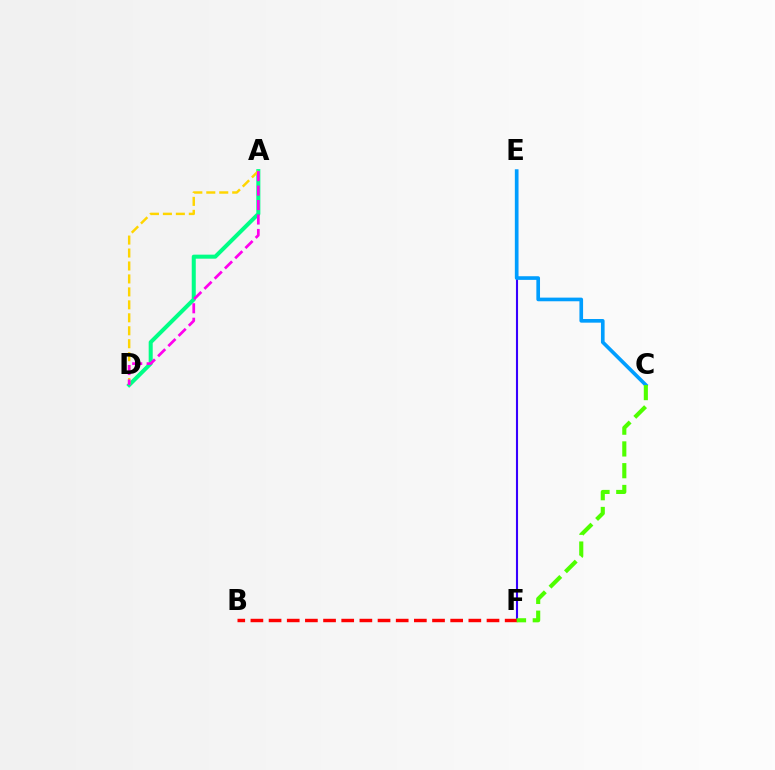{('E', 'F'): [{'color': '#3700ff', 'line_style': 'solid', 'thickness': 1.51}], ('B', 'F'): [{'color': '#ff0000', 'line_style': 'dashed', 'thickness': 2.47}], ('A', 'D'): [{'color': '#00ff86', 'line_style': 'solid', 'thickness': 2.9}, {'color': '#ffd500', 'line_style': 'dashed', 'thickness': 1.76}, {'color': '#ff00ed', 'line_style': 'dashed', 'thickness': 1.96}], ('C', 'E'): [{'color': '#009eff', 'line_style': 'solid', 'thickness': 2.63}], ('C', 'F'): [{'color': '#4fff00', 'line_style': 'dashed', 'thickness': 2.96}]}